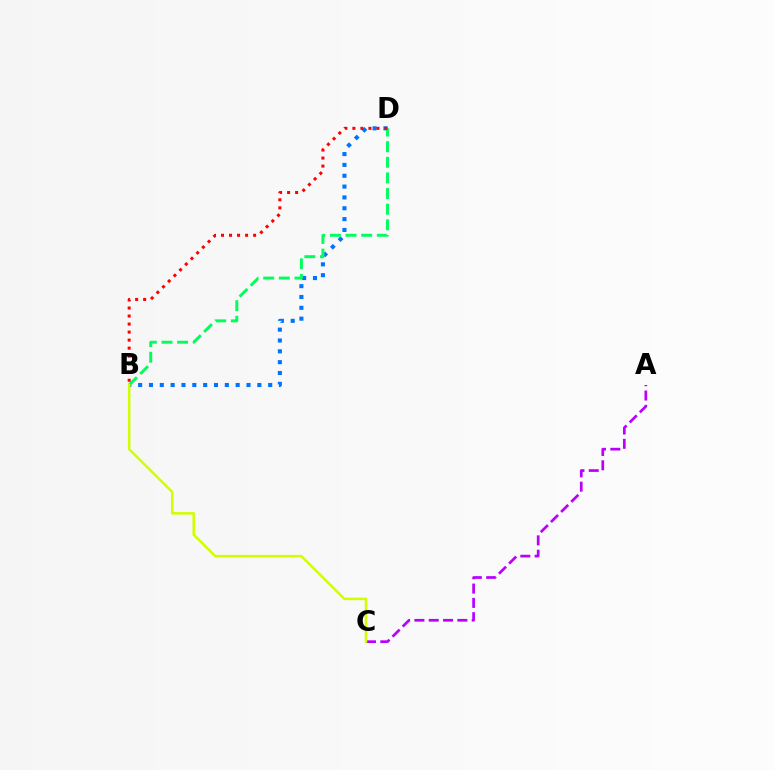{('B', 'D'): [{'color': '#0074ff', 'line_style': 'dotted', 'thickness': 2.94}, {'color': '#00ff5c', 'line_style': 'dashed', 'thickness': 2.12}, {'color': '#ff0000', 'line_style': 'dotted', 'thickness': 2.18}], ('A', 'C'): [{'color': '#b900ff', 'line_style': 'dashed', 'thickness': 1.94}], ('B', 'C'): [{'color': '#d1ff00', 'line_style': 'solid', 'thickness': 1.81}]}